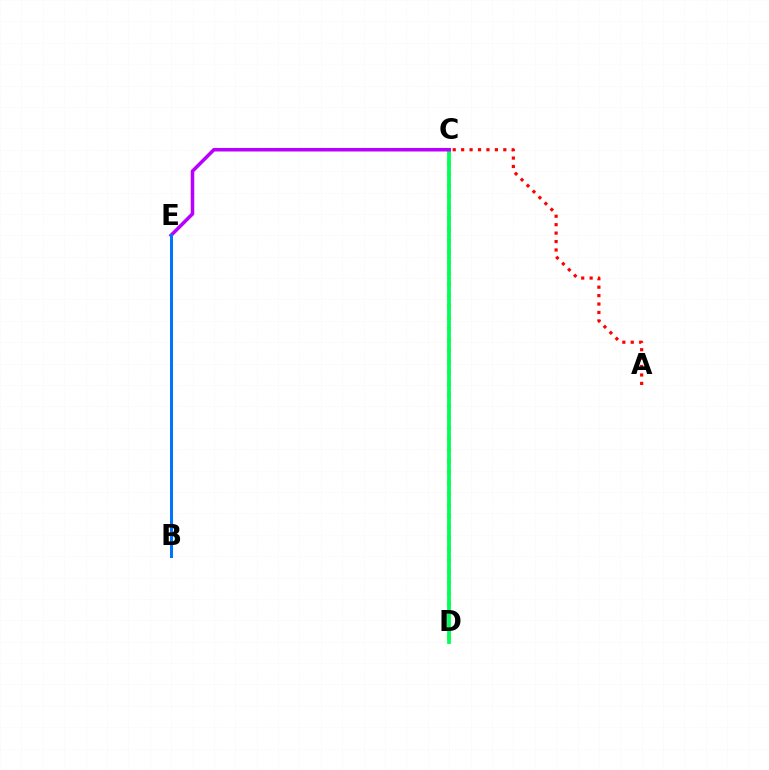{('C', 'D'): [{'color': '#d1ff00', 'line_style': 'dotted', 'thickness': 3.0}, {'color': '#00ff5c', 'line_style': 'solid', 'thickness': 2.73}], ('C', 'E'): [{'color': '#b900ff', 'line_style': 'solid', 'thickness': 2.54}], ('A', 'C'): [{'color': '#ff0000', 'line_style': 'dotted', 'thickness': 2.29}], ('B', 'E'): [{'color': '#0074ff', 'line_style': 'solid', 'thickness': 2.16}]}